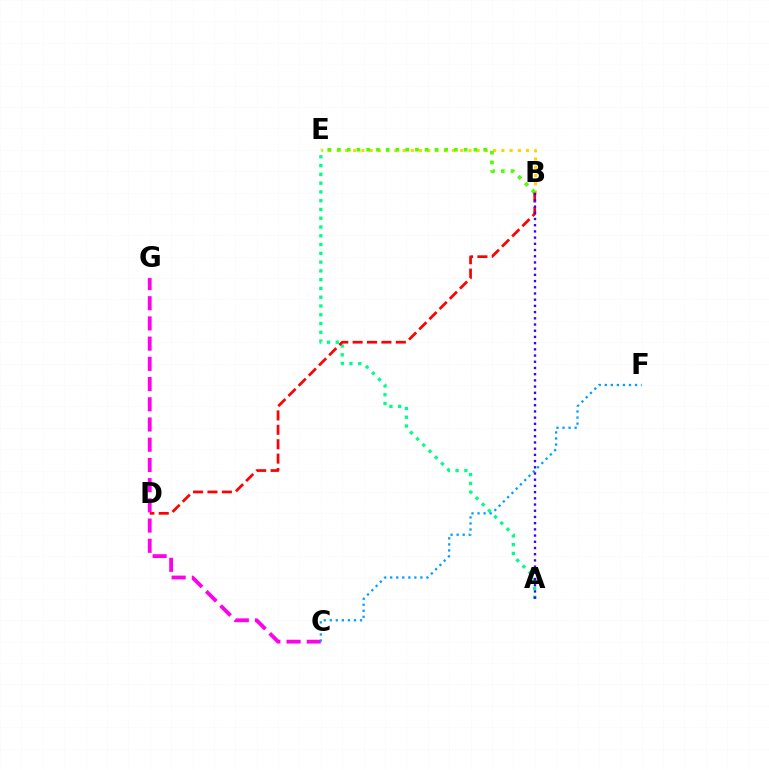{('B', 'E'): [{'color': '#ffd500', 'line_style': 'dotted', 'thickness': 2.24}, {'color': '#4fff00', 'line_style': 'dotted', 'thickness': 2.65}], ('A', 'E'): [{'color': '#00ff86', 'line_style': 'dotted', 'thickness': 2.38}], ('B', 'D'): [{'color': '#ff0000', 'line_style': 'dashed', 'thickness': 1.96}], ('C', 'G'): [{'color': '#ff00ed', 'line_style': 'dashed', 'thickness': 2.75}], ('C', 'F'): [{'color': '#009eff', 'line_style': 'dotted', 'thickness': 1.64}], ('A', 'B'): [{'color': '#3700ff', 'line_style': 'dotted', 'thickness': 1.69}]}